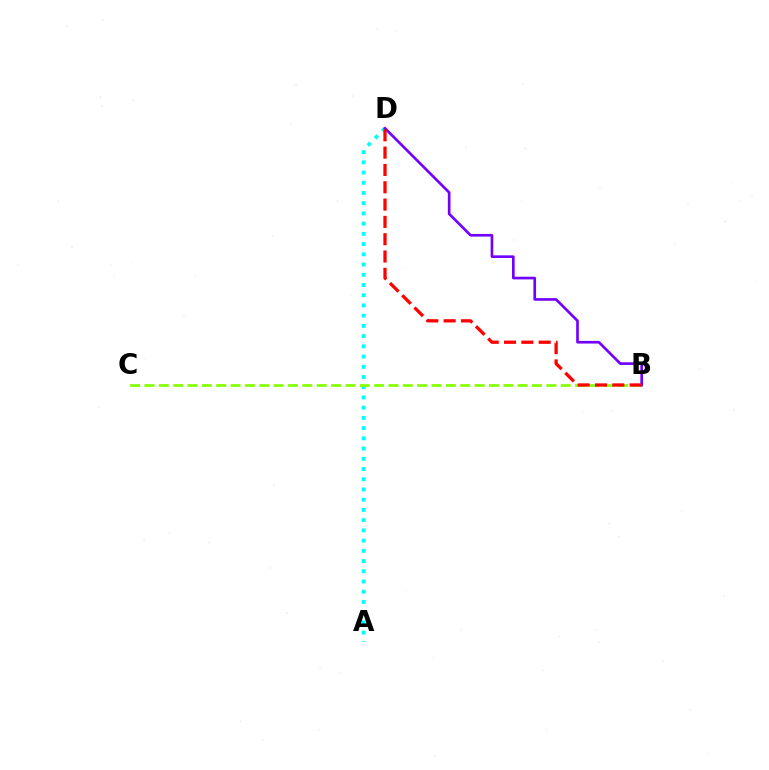{('A', 'D'): [{'color': '#00fff6', 'line_style': 'dotted', 'thickness': 2.78}], ('B', 'C'): [{'color': '#84ff00', 'line_style': 'dashed', 'thickness': 1.95}], ('B', 'D'): [{'color': '#7200ff', 'line_style': 'solid', 'thickness': 1.91}, {'color': '#ff0000', 'line_style': 'dashed', 'thickness': 2.35}]}